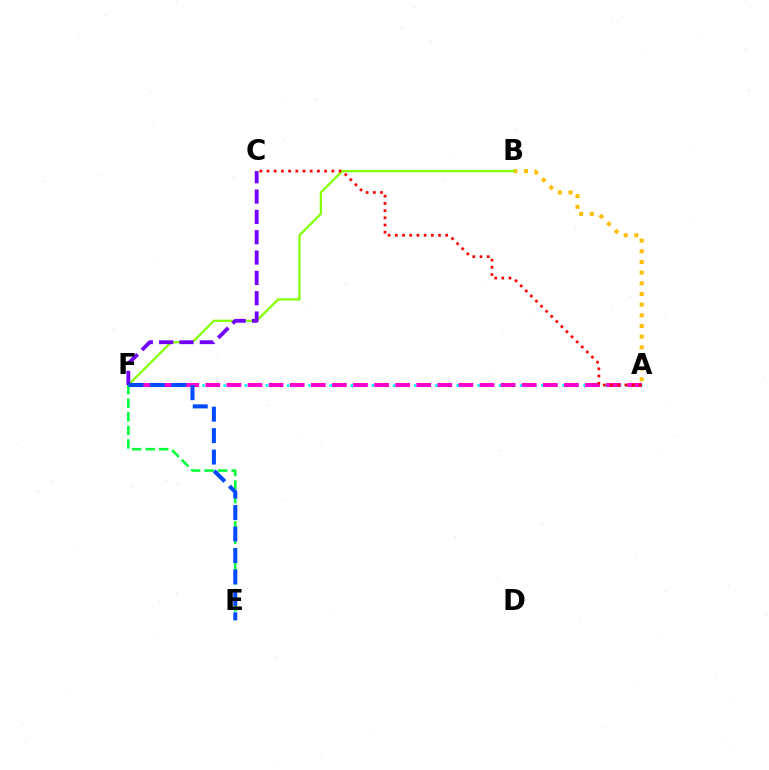{('A', 'F'): [{'color': '#00fff6', 'line_style': 'dotted', 'thickness': 1.92}, {'color': '#ff00cf', 'line_style': 'dashed', 'thickness': 2.87}], ('A', 'B'): [{'color': '#ffbd00', 'line_style': 'dotted', 'thickness': 2.9}], ('B', 'F'): [{'color': '#84ff00', 'line_style': 'solid', 'thickness': 1.61}], ('C', 'F'): [{'color': '#7200ff', 'line_style': 'dashed', 'thickness': 2.76}], ('E', 'F'): [{'color': '#00ff39', 'line_style': 'dashed', 'thickness': 1.84}, {'color': '#004bff', 'line_style': 'dashed', 'thickness': 2.91}], ('A', 'C'): [{'color': '#ff0000', 'line_style': 'dotted', 'thickness': 1.96}]}